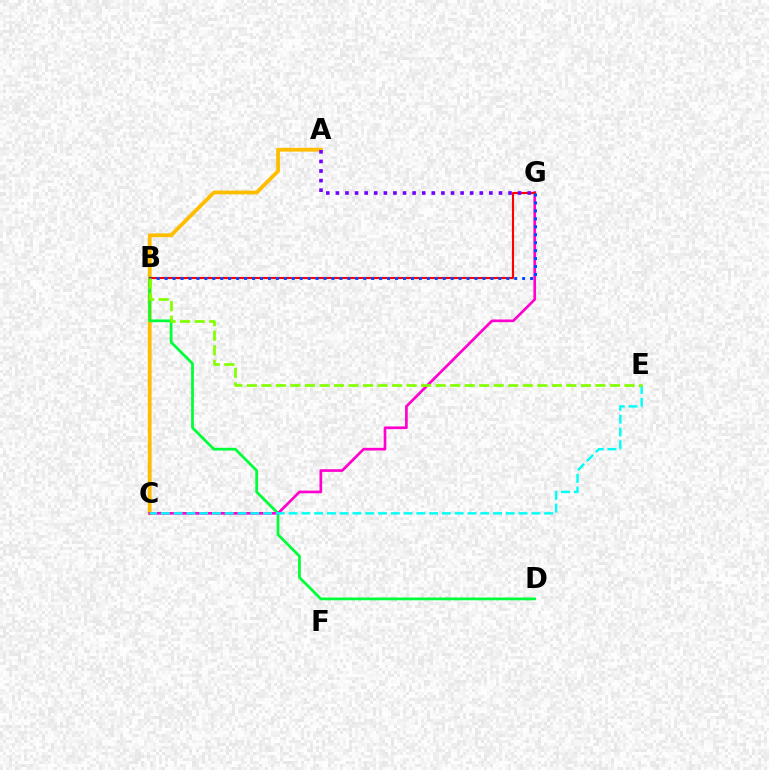{('A', 'C'): [{'color': '#ffbd00', 'line_style': 'solid', 'thickness': 2.74}], ('B', 'D'): [{'color': '#00ff39', 'line_style': 'solid', 'thickness': 1.99}], ('C', 'G'): [{'color': '#ff00cf', 'line_style': 'solid', 'thickness': 1.92}], ('C', 'E'): [{'color': '#00fff6', 'line_style': 'dashed', 'thickness': 1.74}], ('B', 'G'): [{'color': '#ff0000', 'line_style': 'solid', 'thickness': 1.53}, {'color': '#004bff', 'line_style': 'dotted', 'thickness': 2.16}], ('A', 'G'): [{'color': '#7200ff', 'line_style': 'dotted', 'thickness': 2.61}], ('B', 'E'): [{'color': '#84ff00', 'line_style': 'dashed', 'thickness': 1.97}]}